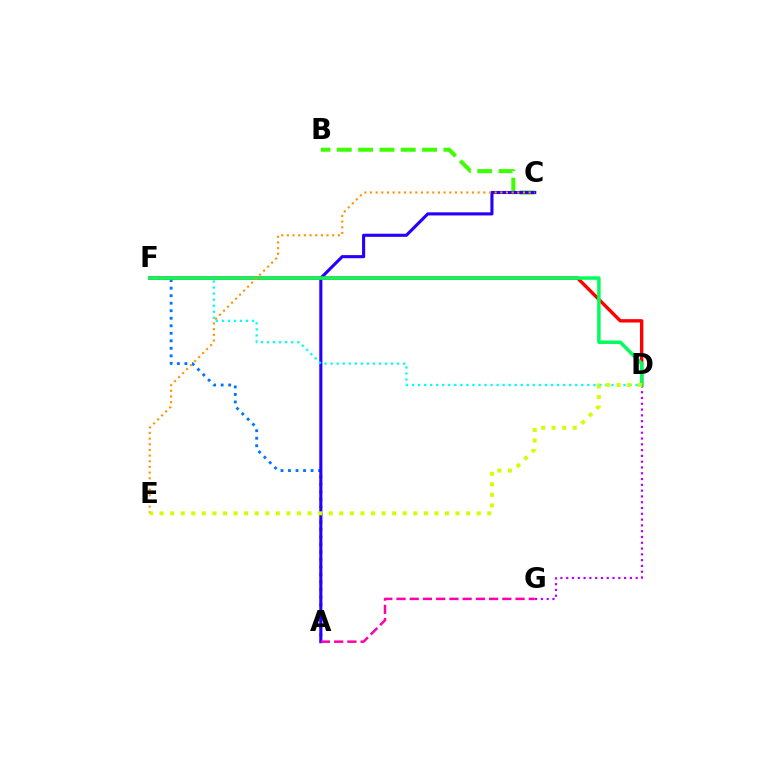{('B', 'C'): [{'color': '#3dff00', 'line_style': 'dashed', 'thickness': 2.9}], ('D', 'G'): [{'color': '#b900ff', 'line_style': 'dotted', 'thickness': 1.57}], ('A', 'F'): [{'color': '#0074ff', 'line_style': 'dotted', 'thickness': 2.04}], ('A', 'C'): [{'color': '#2500ff', 'line_style': 'solid', 'thickness': 2.23}], ('D', 'F'): [{'color': '#00fff6', 'line_style': 'dotted', 'thickness': 1.64}, {'color': '#ff0000', 'line_style': 'solid', 'thickness': 2.43}, {'color': '#00ff5c', 'line_style': 'solid', 'thickness': 2.51}], ('A', 'G'): [{'color': '#ff00ac', 'line_style': 'dashed', 'thickness': 1.8}], ('C', 'E'): [{'color': '#ff9400', 'line_style': 'dotted', 'thickness': 1.54}], ('D', 'E'): [{'color': '#d1ff00', 'line_style': 'dotted', 'thickness': 2.87}]}